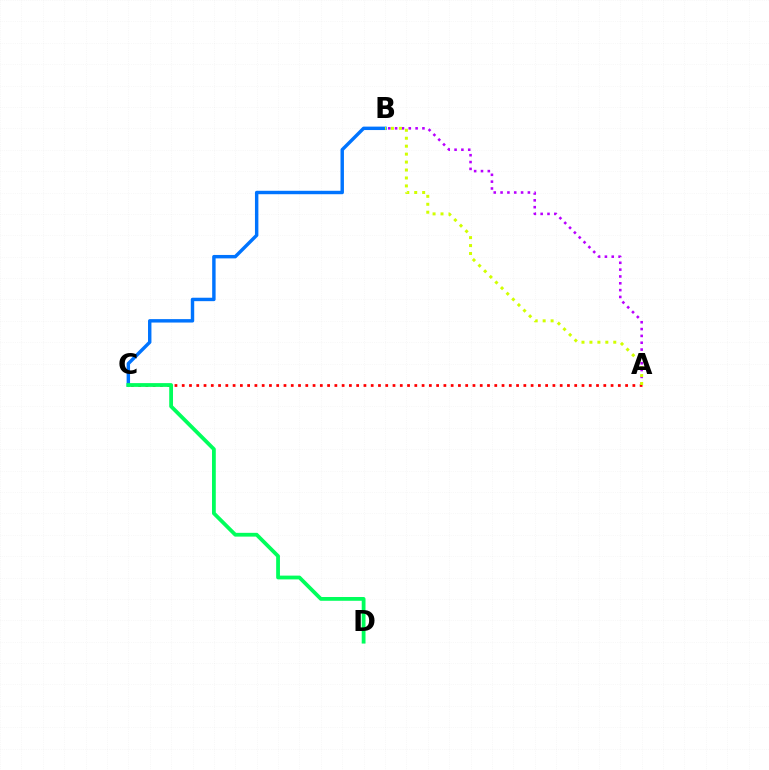{('A', 'C'): [{'color': '#ff0000', 'line_style': 'dotted', 'thickness': 1.97}], ('B', 'C'): [{'color': '#0074ff', 'line_style': 'solid', 'thickness': 2.47}], ('A', 'B'): [{'color': '#b900ff', 'line_style': 'dotted', 'thickness': 1.86}, {'color': '#d1ff00', 'line_style': 'dotted', 'thickness': 2.16}], ('C', 'D'): [{'color': '#00ff5c', 'line_style': 'solid', 'thickness': 2.72}]}